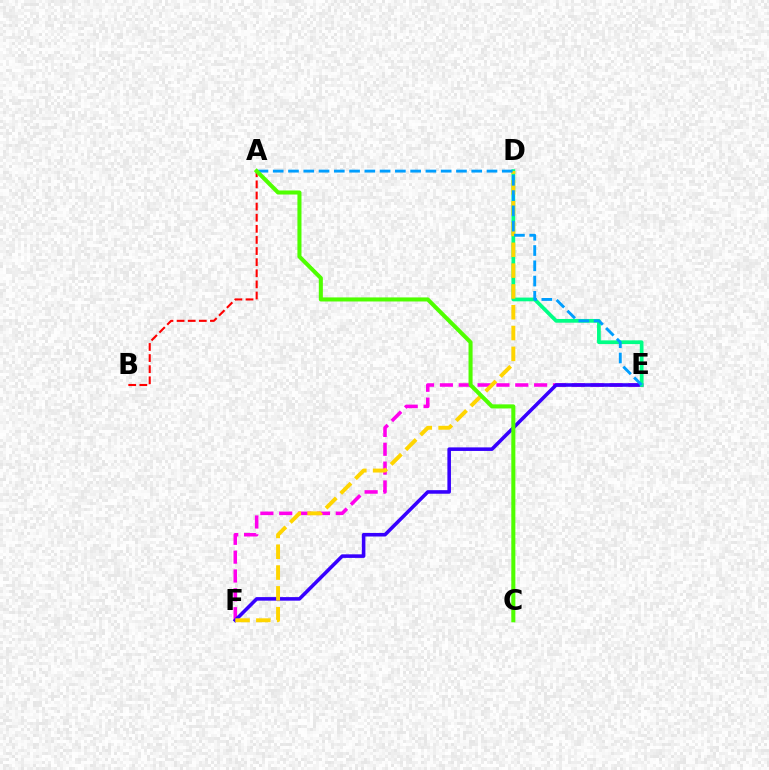{('E', 'F'): [{'color': '#ff00ed', 'line_style': 'dashed', 'thickness': 2.56}, {'color': '#3700ff', 'line_style': 'solid', 'thickness': 2.57}], ('A', 'B'): [{'color': '#ff0000', 'line_style': 'dashed', 'thickness': 1.51}], ('D', 'E'): [{'color': '#00ff86', 'line_style': 'solid', 'thickness': 2.68}], ('D', 'F'): [{'color': '#ffd500', 'line_style': 'dashed', 'thickness': 2.83}], ('A', 'E'): [{'color': '#009eff', 'line_style': 'dashed', 'thickness': 2.07}], ('A', 'C'): [{'color': '#4fff00', 'line_style': 'solid', 'thickness': 2.92}]}